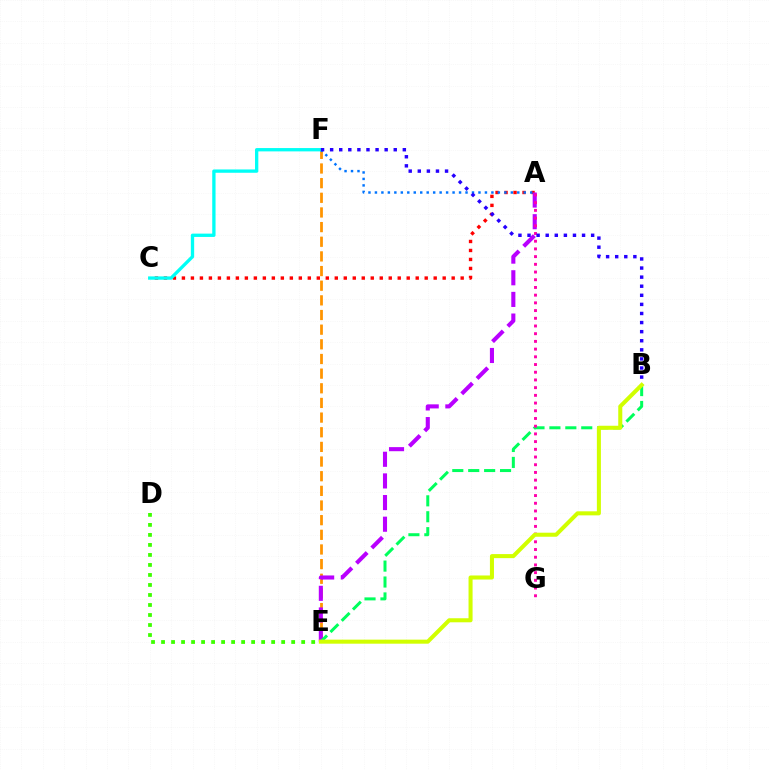{('A', 'C'): [{'color': '#ff0000', 'line_style': 'dotted', 'thickness': 2.44}], ('E', 'F'): [{'color': '#ff9400', 'line_style': 'dashed', 'thickness': 1.99}], ('A', 'E'): [{'color': '#b900ff', 'line_style': 'dashed', 'thickness': 2.94}], ('D', 'E'): [{'color': '#3dff00', 'line_style': 'dotted', 'thickness': 2.72}], ('B', 'E'): [{'color': '#00ff5c', 'line_style': 'dashed', 'thickness': 2.16}, {'color': '#d1ff00', 'line_style': 'solid', 'thickness': 2.91}], ('A', 'F'): [{'color': '#0074ff', 'line_style': 'dotted', 'thickness': 1.76}], ('A', 'G'): [{'color': '#ff00ac', 'line_style': 'dotted', 'thickness': 2.09}], ('C', 'F'): [{'color': '#00fff6', 'line_style': 'solid', 'thickness': 2.39}], ('B', 'F'): [{'color': '#2500ff', 'line_style': 'dotted', 'thickness': 2.47}]}